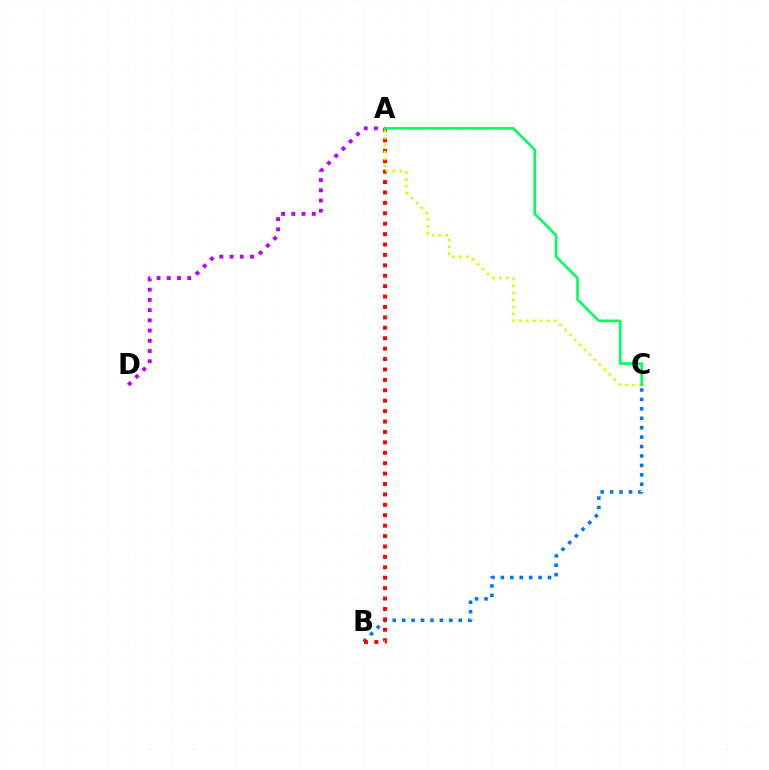{('A', 'D'): [{'color': '#b900ff', 'line_style': 'dotted', 'thickness': 2.78}], ('B', 'C'): [{'color': '#0074ff', 'line_style': 'dotted', 'thickness': 2.56}], ('A', 'B'): [{'color': '#ff0000', 'line_style': 'dotted', 'thickness': 2.83}], ('A', 'C'): [{'color': '#d1ff00', 'line_style': 'dotted', 'thickness': 1.9}, {'color': '#00ff5c', 'line_style': 'solid', 'thickness': 1.88}]}